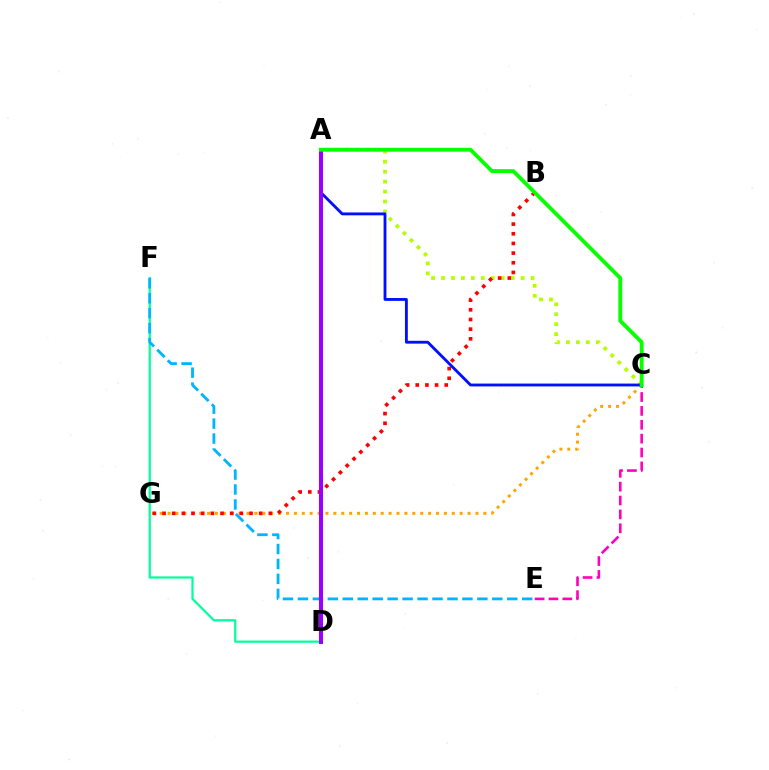{('C', 'E'): [{'color': '#ff00bd', 'line_style': 'dashed', 'thickness': 1.89}], ('C', 'G'): [{'color': '#ffa500', 'line_style': 'dotted', 'thickness': 2.14}], ('D', 'F'): [{'color': '#00ff9d', 'line_style': 'solid', 'thickness': 1.61}], ('A', 'C'): [{'color': '#b3ff00', 'line_style': 'dotted', 'thickness': 2.7}, {'color': '#0010ff', 'line_style': 'solid', 'thickness': 2.05}, {'color': '#08ff00', 'line_style': 'solid', 'thickness': 2.77}], ('E', 'F'): [{'color': '#00b5ff', 'line_style': 'dashed', 'thickness': 2.03}], ('B', 'G'): [{'color': '#ff0000', 'line_style': 'dotted', 'thickness': 2.63}], ('A', 'D'): [{'color': '#9b00ff', 'line_style': 'solid', 'thickness': 2.92}]}